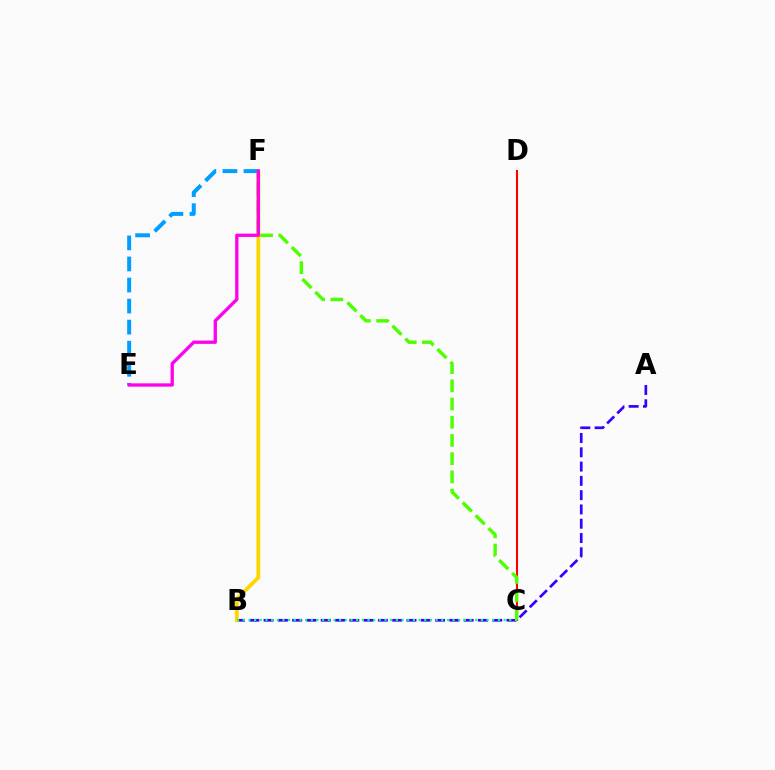{('A', 'B'): [{'color': '#3700ff', 'line_style': 'dashed', 'thickness': 1.94}], ('B', 'F'): [{'color': '#ffd500', 'line_style': 'solid', 'thickness': 2.75}], ('E', 'F'): [{'color': '#009eff', 'line_style': 'dashed', 'thickness': 2.86}, {'color': '#ff00ed', 'line_style': 'solid', 'thickness': 2.39}], ('C', 'D'): [{'color': '#ff0000', 'line_style': 'solid', 'thickness': 1.5}], ('B', 'C'): [{'color': '#00ff86', 'line_style': 'dotted', 'thickness': 1.54}], ('C', 'F'): [{'color': '#4fff00', 'line_style': 'dashed', 'thickness': 2.47}]}